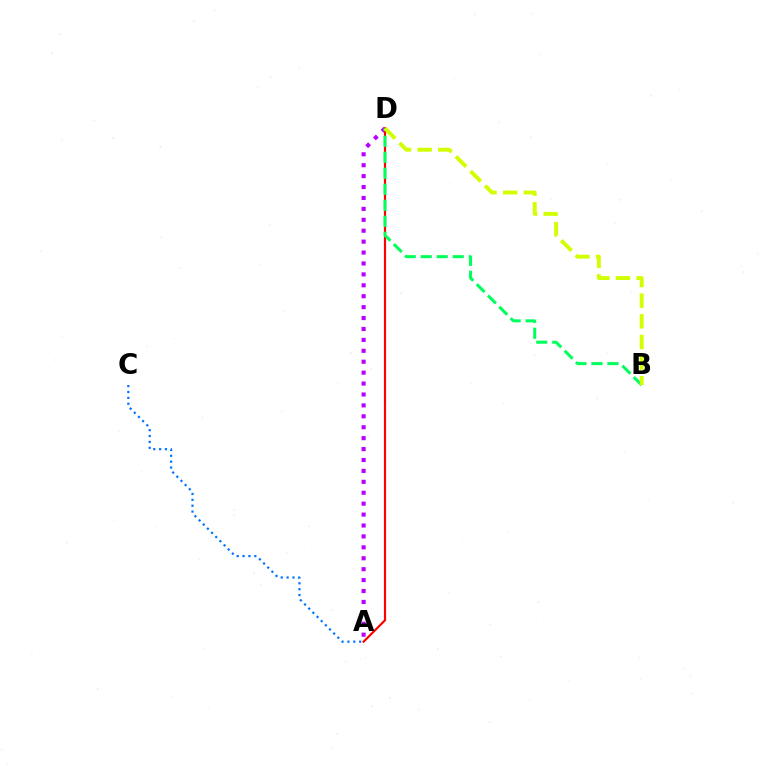{('A', 'D'): [{'color': '#b900ff', 'line_style': 'dotted', 'thickness': 2.97}, {'color': '#ff0000', 'line_style': 'solid', 'thickness': 1.56}], ('A', 'C'): [{'color': '#0074ff', 'line_style': 'dotted', 'thickness': 1.6}], ('B', 'D'): [{'color': '#00ff5c', 'line_style': 'dashed', 'thickness': 2.17}, {'color': '#d1ff00', 'line_style': 'dashed', 'thickness': 2.81}]}